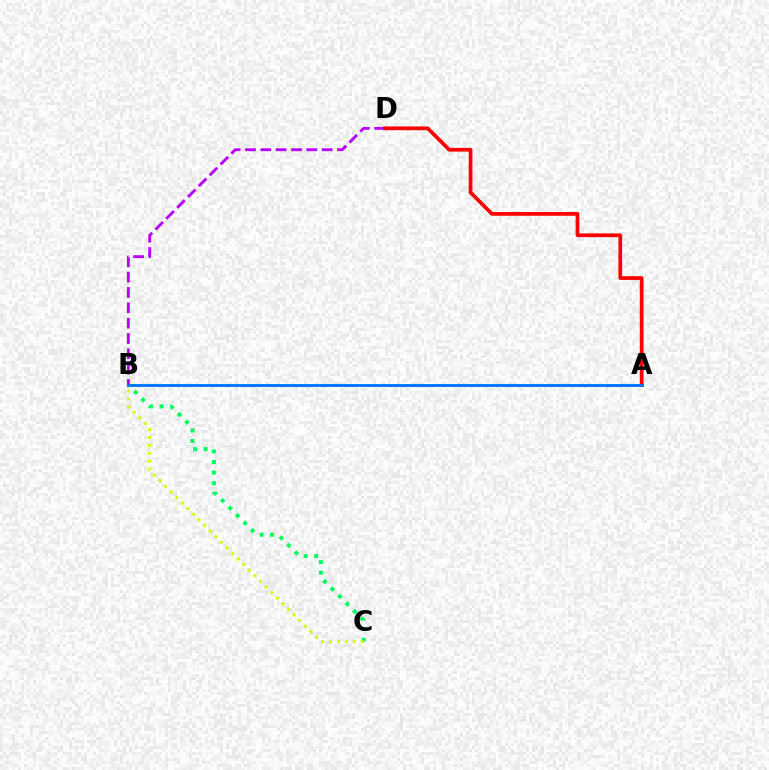{('B', 'D'): [{'color': '#b900ff', 'line_style': 'dashed', 'thickness': 2.08}], ('B', 'C'): [{'color': '#00ff5c', 'line_style': 'dotted', 'thickness': 2.88}, {'color': '#d1ff00', 'line_style': 'dotted', 'thickness': 2.15}], ('A', 'D'): [{'color': '#ff0000', 'line_style': 'solid', 'thickness': 2.69}], ('A', 'B'): [{'color': '#0074ff', 'line_style': 'solid', 'thickness': 2.06}]}